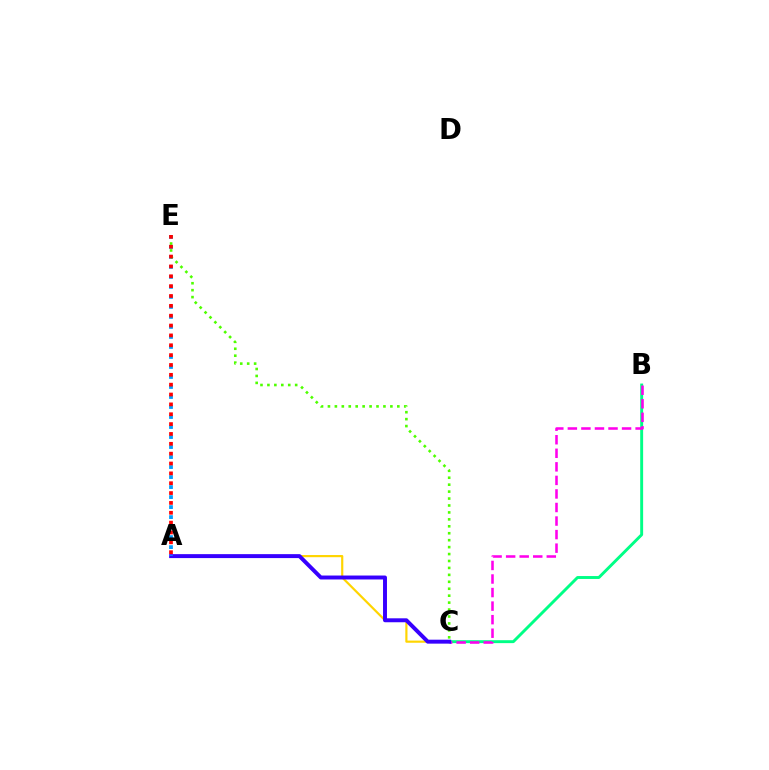{('B', 'C'): [{'color': '#00ff86', 'line_style': 'solid', 'thickness': 2.1}, {'color': '#ff00ed', 'line_style': 'dashed', 'thickness': 1.84}], ('A', 'C'): [{'color': '#ffd500', 'line_style': 'solid', 'thickness': 1.57}, {'color': '#3700ff', 'line_style': 'solid', 'thickness': 2.84}], ('A', 'E'): [{'color': '#009eff', 'line_style': 'dotted', 'thickness': 2.72}, {'color': '#ff0000', 'line_style': 'dotted', 'thickness': 2.68}], ('C', 'E'): [{'color': '#4fff00', 'line_style': 'dotted', 'thickness': 1.89}]}